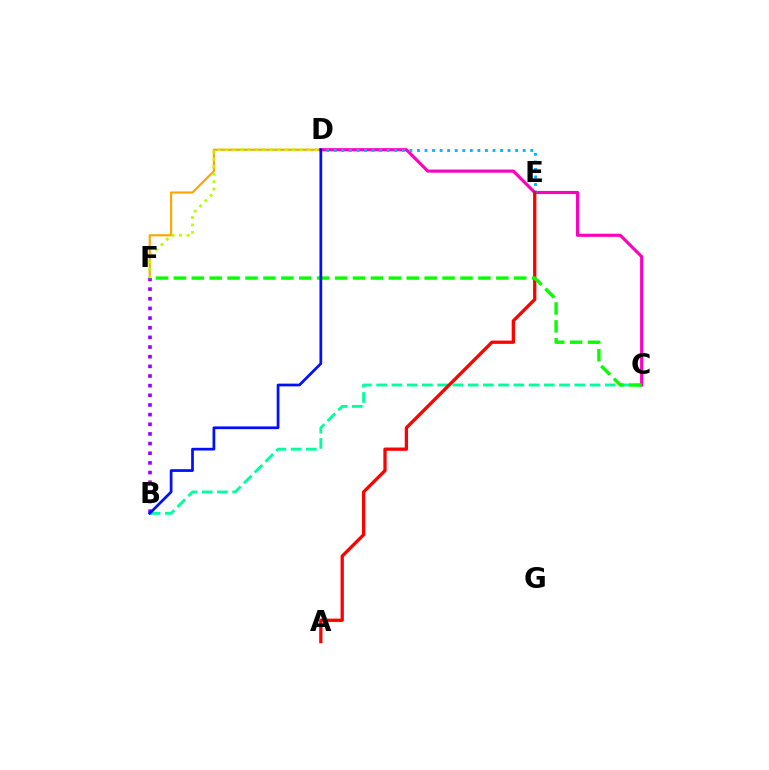{('D', 'F'): [{'color': '#ffa500', 'line_style': 'solid', 'thickness': 1.55}, {'color': '#b3ff00', 'line_style': 'dotted', 'thickness': 2.02}], ('B', 'C'): [{'color': '#00ff9d', 'line_style': 'dashed', 'thickness': 2.07}], ('B', 'F'): [{'color': '#9b00ff', 'line_style': 'dotted', 'thickness': 2.62}], ('C', 'D'): [{'color': '#ff00bd', 'line_style': 'solid', 'thickness': 2.25}], ('D', 'E'): [{'color': '#00b5ff', 'line_style': 'dotted', 'thickness': 2.05}], ('A', 'E'): [{'color': '#ff0000', 'line_style': 'solid', 'thickness': 2.36}], ('C', 'F'): [{'color': '#08ff00', 'line_style': 'dashed', 'thickness': 2.43}], ('B', 'D'): [{'color': '#0010ff', 'line_style': 'solid', 'thickness': 1.97}]}